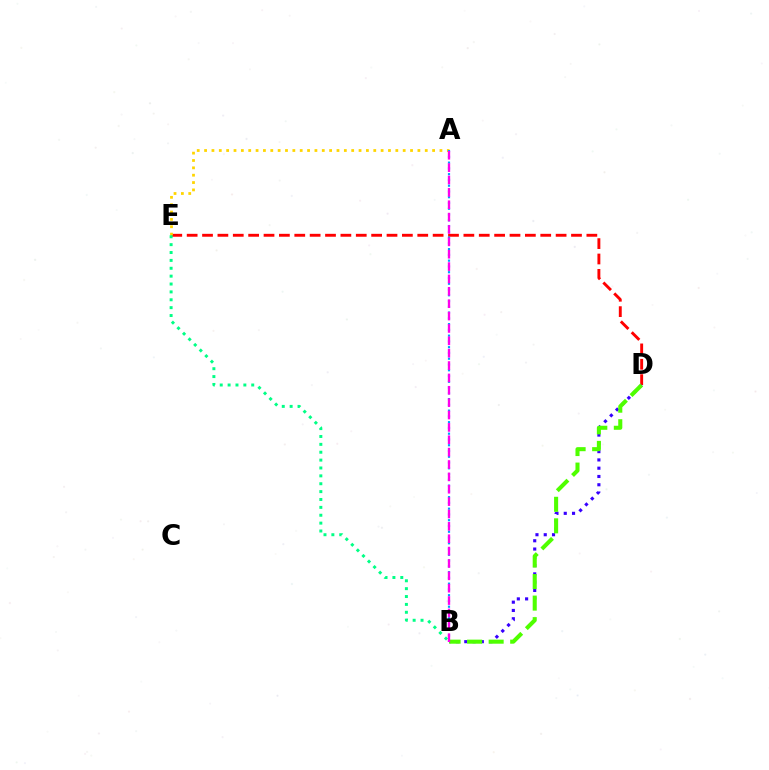{('D', 'E'): [{'color': '#ff0000', 'line_style': 'dashed', 'thickness': 2.09}], ('A', 'E'): [{'color': '#ffd500', 'line_style': 'dotted', 'thickness': 2.0}], ('B', 'D'): [{'color': '#3700ff', 'line_style': 'dotted', 'thickness': 2.25}, {'color': '#4fff00', 'line_style': 'dashed', 'thickness': 2.93}], ('B', 'E'): [{'color': '#00ff86', 'line_style': 'dotted', 'thickness': 2.14}], ('A', 'B'): [{'color': '#009eff', 'line_style': 'dotted', 'thickness': 1.57}, {'color': '#ff00ed', 'line_style': 'dashed', 'thickness': 1.68}]}